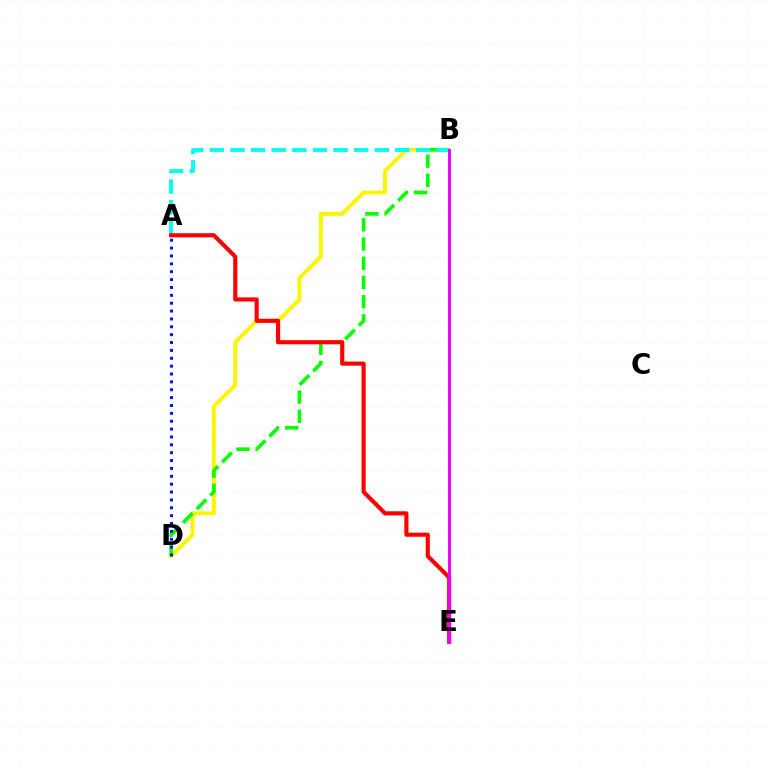{('B', 'D'): [{'color': '#fcf500', 'line_style': 'solid', 'thickness': 2.83}, {'color': '#08ff00', 'line_style': 'dashed', 'thickness': 2.61}], ('A', 'D'): [{'color': '#0010ff', 'line_style': 'dotted', 'thickness': 2.14}], ('A', 'B'): [{'color': '#00fff6', 'line_style': 'dashed', 'thickness': 2.8}], ('A', 'E'): [{'color': '#ff0000', 'line_style': 'solid', 'thickness': 2.96}], ('B', 'E'): [{'color': '#ee00ff', 'line_style': 'solid', 'thickness': 2.12}]}